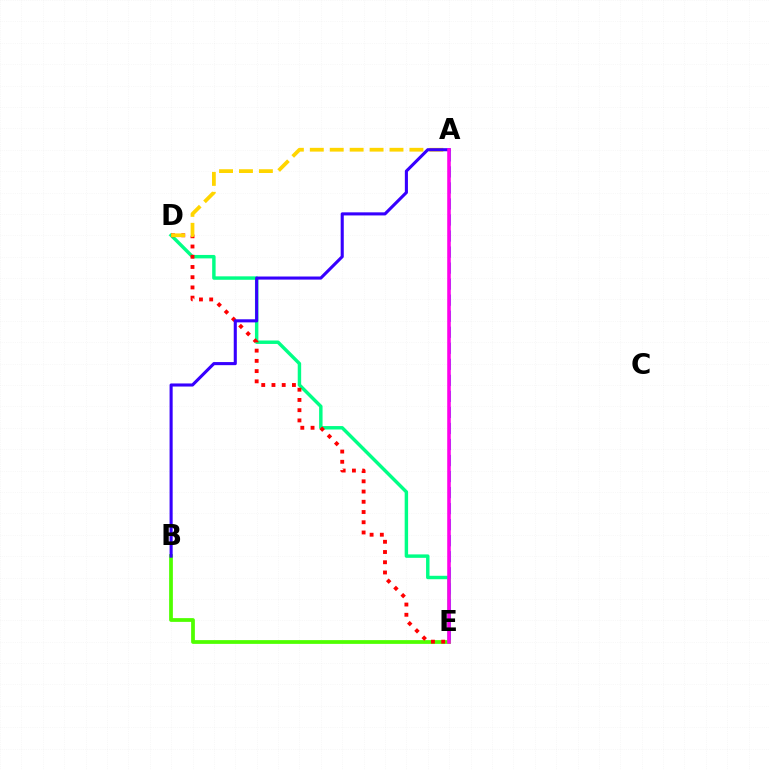{('D', 'E'): [{'color': '#00ff86', 'line_style': 'solid', 'thickness': 2.48}, {'color': '#ff0000', 'line_style': 'dotted', 'thickness': 2.78}], ('A', 'E'): [{'color': '#009eff', 'line_style': 'dashed', 'thickness': 2.18}, {'color': '#ff00ed', 'line_style': 'solid', 'thickness': 2.57}], ('B', 'E'): [{'color': '#4fff00', 'line_style': 'solid', 'thickness': 2.7}], ('A', 'D'): [{'color': '#ffd500', 'line_style': 'dashed', 'thickness': 2.71}], ('A', 'B'): [{'color': '#3700ff', 'line_style': 'solid', 'thickness': 2.22}]}